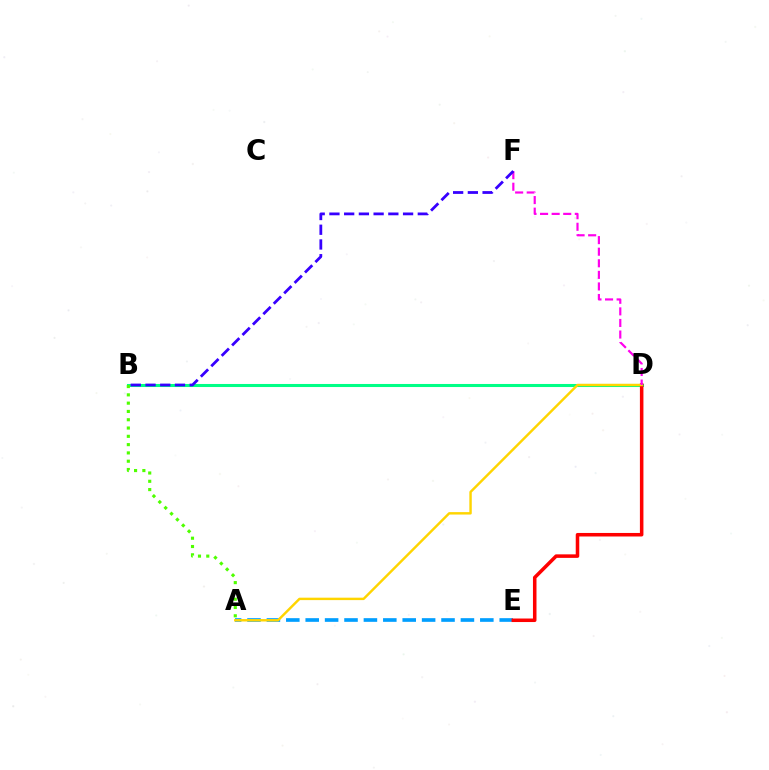{('A', 'E'): [{'color': '#009eff', 'line_style': 'dashed', 'thickness': 2.64}], ('B', 'D'): [{'color': '#00ff86', 'line_style': 'solid', 'thickness': 2.2}], ('D', 'E'): [{'color': '#ff0000', 'line_style': 'solid', 'thickness': 2.54}], ('A', 'D'): [{'color': '#ffd500', 'line_style': 'solid', 'thickness': 1.75}], ('A', 'B'): [{'color': '#4fff00', 'line_style': 'dotted', 'thickness': 2.25}], ('D', 'F'): [{'color': '#ff00ed', 'line_style': 'dashed', 'thickness': 1.57}], ('B', 'F'): [{'color': '#3700ff', 'line_style': 'dashed', 'thickness': 2.0}]}